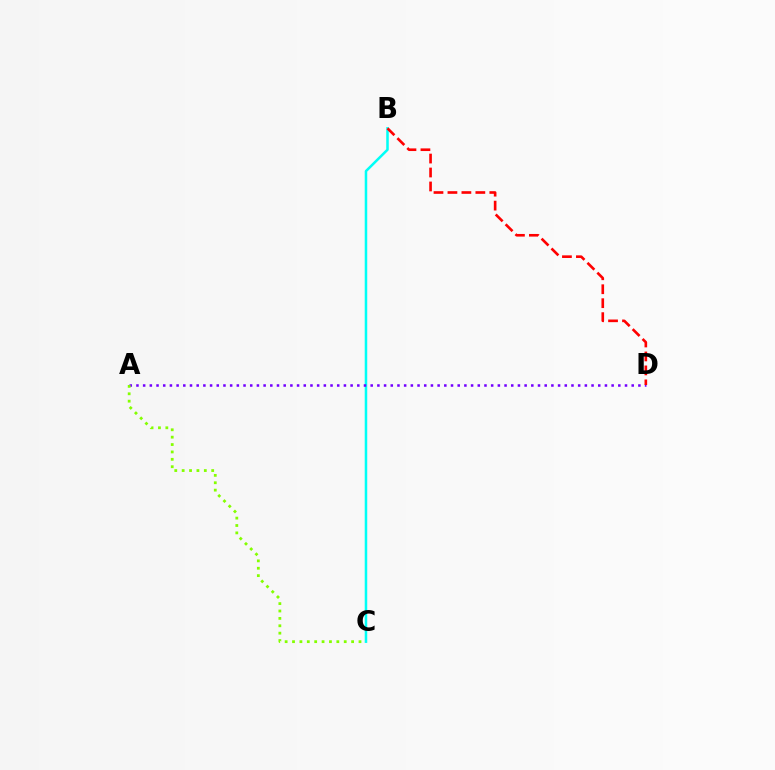{('B', 'C'): [{'color': '#00fff6', 'line_style': 'solid', 'thickness': 1.81}], ('A', 'D'): [{'color': '#7200ff', 'line_style': 'dotted', 'thickness': 1.82}], ('B', 'D'): [{'color': '#ff0000', 'line_style': 'dashed', 'thickness': 1.9}], ('A', 'C'): [{'color': '#84ff00', 'line_style': 'dotted', 'thickness': 2.01}]}